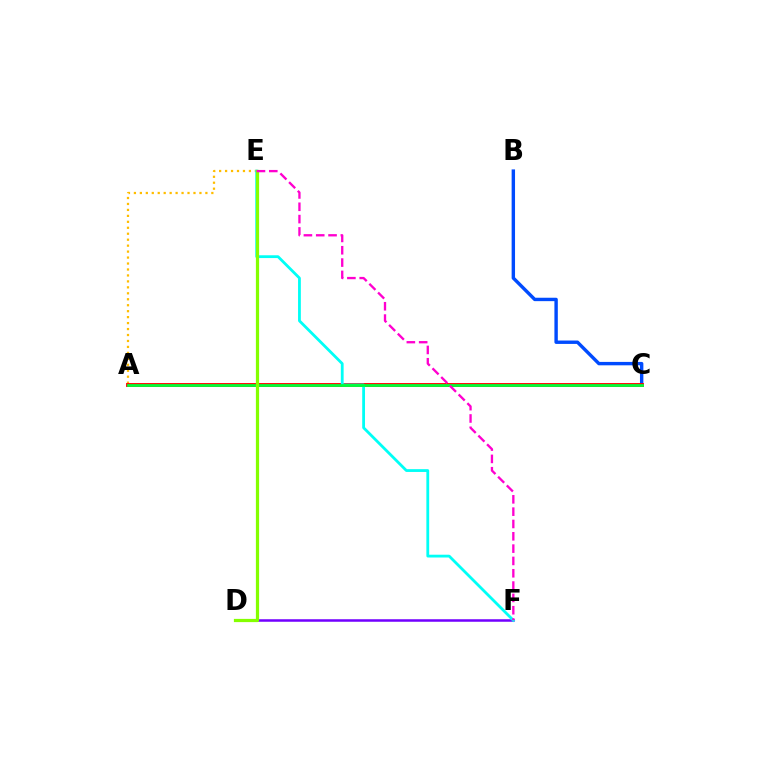{('B', 'C'): [{'color': '#004bff', 'line_style': 'solid', 'thickness': 2.45}], ('A', 'E'): [{'color': '#ffbd00', 'line_style': 'dotted', 'thickness': 1.62}], ('A', 'C'): [{'color': '#ff0000', 'line_style': 'solid', 'thickness': 2.78}, {'color': '#00ff39', 'line_style': 'solid', 'thickness': 1.99}], ('D', 'F'): [{'color': '#7200ff', 'line_style': 'solid', 'thickness': 1.81}], ('E', 'F'): [{'color': '#00fff6', 'line_style': 'solid', 'thickness': 2.01}, {'color': '#ff00cf', 'line_style': 'dashed', 'thickness': 1.67}], ('D', 'E'): [{'color': '#84ff00', 'line_style': 'solid', 'thickness': 2.32}]}